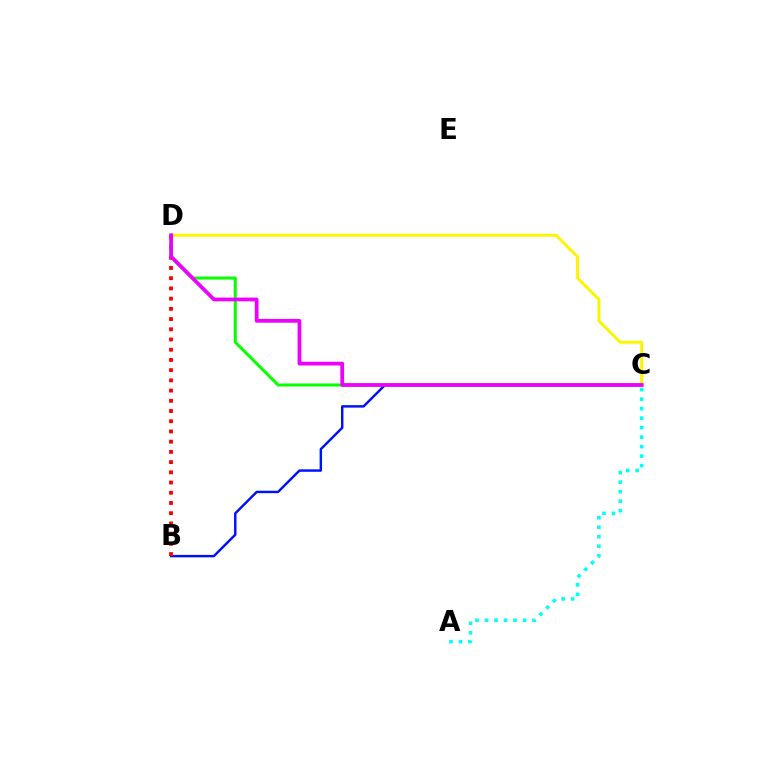{('B', 'C'): [{'color': '#0010ff', 'line_style': 'solid', 'thickness': 1.75}], ('B', 'D'): [{'color': '#ff0000', 'line_style': 'dotted', 'thickness': 2.78}], ('C', 'D'): [{'color': '#08ff00', 'line_style': 'solid', 'thickness': 2.18}, {'color': '#fcf500', 'line_style': 'solid', 'thickness': 2.12}, {'color': '#ee00ff', 'line_style': 'solid', 'thickness': 2.7}], ('A', 'C'): [{'color': '#00fff6', 'line_style': 'dotted', 'thickness': 2.58}]}